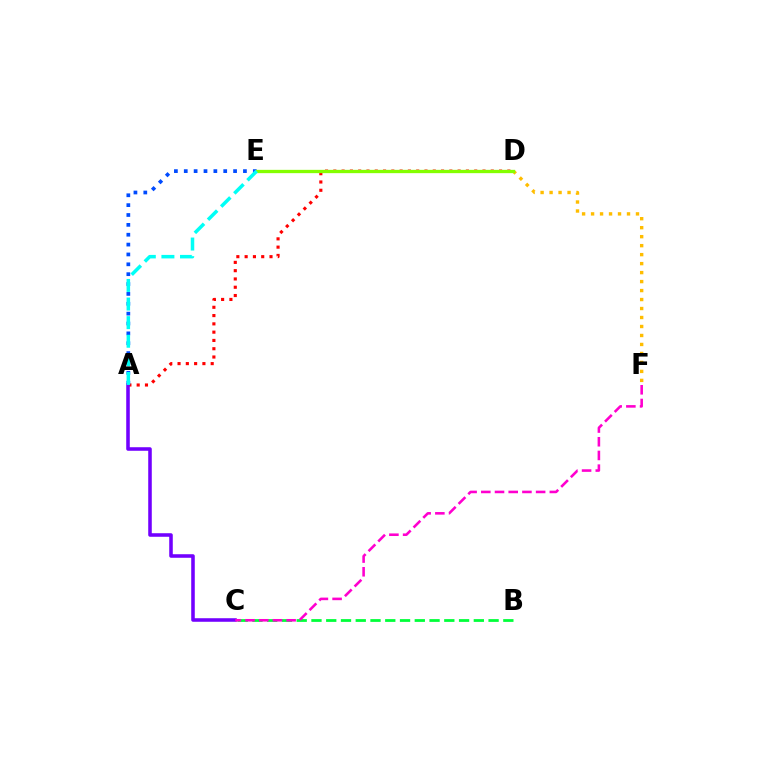{('B', 'C'): [{'color': '#00ff39', 'line_style': 'dashed', 'thickness': 2.01}], ('D', 'F'): [{'color': '#ffbd00', 'line_style': 'dotted', 'thickness': 2.44}], ('A', 'D'): [{'color': '#ff0000', 'line_style': 'dotted', 'thickness': 2.25}], ('A', 'E'): [{'color': '#004bff', 'line_style': 'dotted', 'thickness': 2.68}, {'color': '#00fff6', 'line_style': 'dashed', 'thickness': 2.53}], ('A', 'C'): [{'color': '#7200ff', 'line_style': 'solid', 'thickness': 2.56}], ('D', 'E'): [{'color': '#84ff00', 'line_style': 'solid', 'thickness': 2.38}], ('C', 'F'): [{'color': '#ff00cf', 'line_style': 'dashed', 'thickness': 1.86}]}